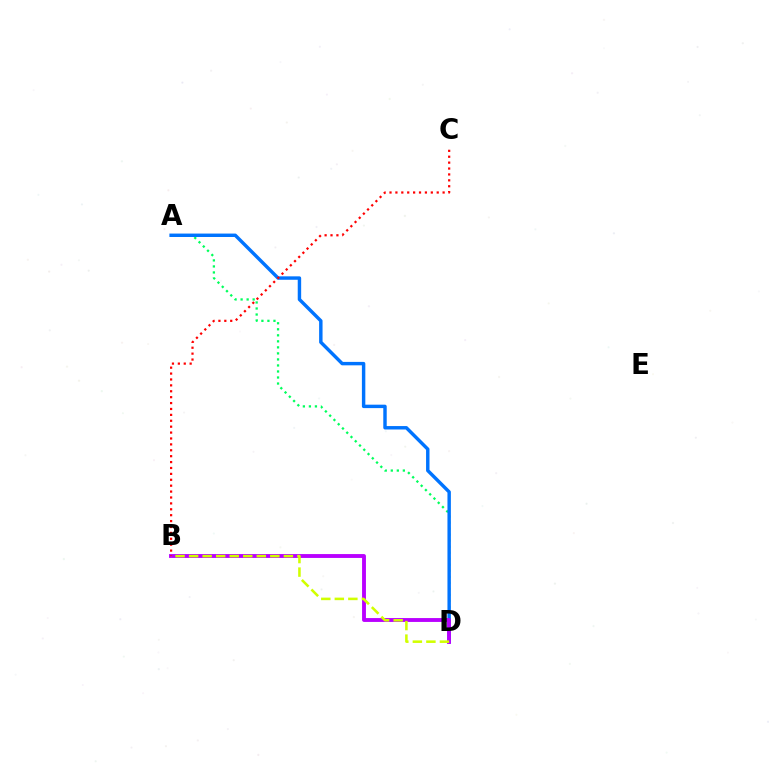{('A', 'D'): [{'color': '#00ff5c', 'line_style': 'dotted', 'thickness': 1.64}, {'color': '#0074ff', 'line_style': 'solid', 'thickness': 2.47}], ('B', 'D'): [{'color': '#b900ff', 'line_style': 'solid', 'thickness': 2.78}, {'color': '#d1ff00', 'line_style': 'dashed', 'thickness': 1.84}], ('B', 'C'): [{'color': '#ff0000', 'line_style': 'dotted', 'thickness': 1.6}]}